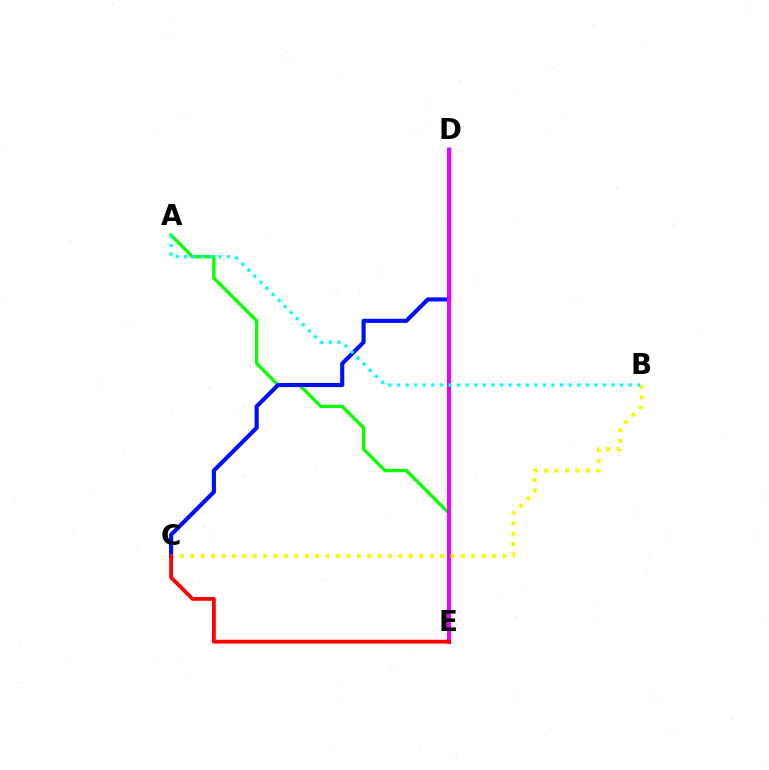{('A', 'E'): [{'color': '#08ff00', 'line_style': 'solid', 'thickness': 2.41}], ('C', 'D'): [{'color': '#0010ff', 'line_style': 'solid', 'thickness': 2.98}], ('D', 'E'): [{'color': '#ee00ff', 'line_style': 'solid', 'thickness': 2.89}], ('B', 'C'): [{'color': '#fcf500', 'line_style': 'dotted', 'thickness': 2.83}], ('A', 'B'): [{'color': '#00fff6', 'line_style': 'dotted', 'thickness': 2.33}], ('C', 'E'): [{'color': '#ff0000', 'line_style': 'solid', 'thickness': 2.73}]}